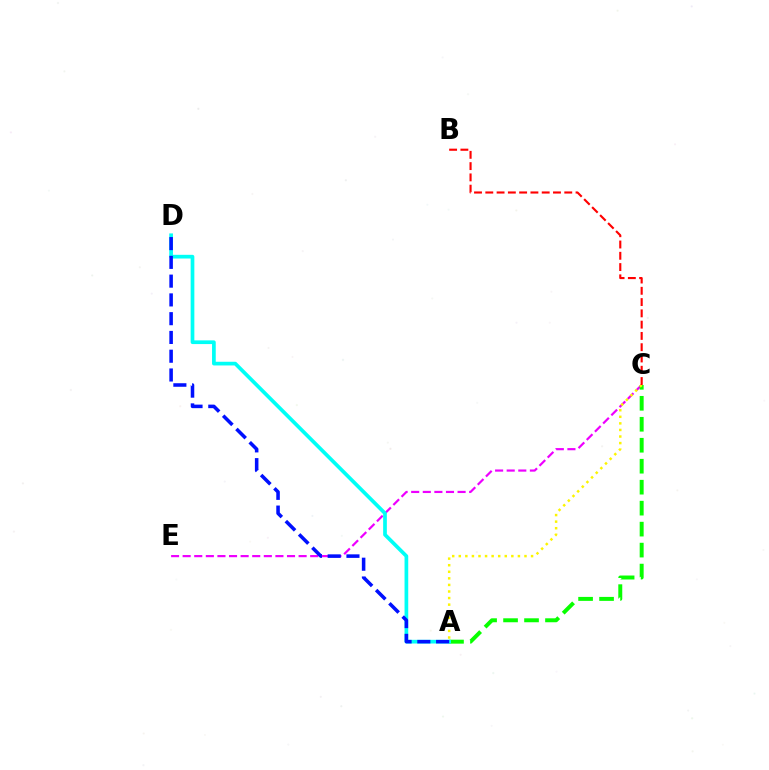{('C', 'E'): [{'color': '#ee00ff', 'line_style': 'dashed', 'thickness': 1.58}], ('A', 'C'): [{'color': '#08ff00', 'line_style': 'dashed', 'thickness': 2.85}, {'color': '#fcf500', 'line_style': 'dotted', 'thickness': 1.79}], ('A', 'D'): [{'color': '#00fff6', 'line_style': 'solid', 'thickness': 2.67}, {'color': '#0010ff', 'line_style': 'dashed', 'thickness': 2.55}], ('B', 'C'): [{'color': '#ff0000', 'line_style': 'dashed', 'thickness': 1.53}]}